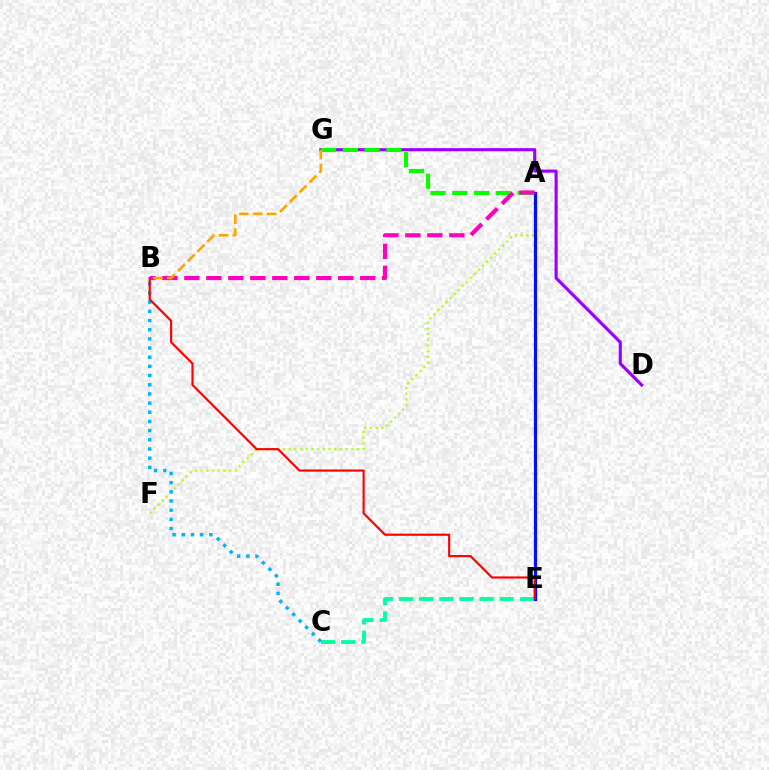{('C', 'E'): [{'color': '#00ff9d', 'line_style': 'dashed', 'thickness': 2.74}], ('D', 'G'): [{'color': '#9b00ff', 'line_style': 'solid', 'thickness': 2.26}], ('A', 'F'): [{'color': '#b3ff00', 'line_style': 'dotted', 'thickness': 1.55}], ('B', 'C'): [{'color': '#00b5ff', 'line_style': 'dotted', 'thickness': 2.49}], ('A', 'E'): [{'color': '#0010ff', 'line_style': 'solid', 'thickness': 2.33}], ('B', 'E'): [{'color': '#ff0000', 'line_style': 'solid', 'thickness': 1.55}], ('A', 'G'): [{'color': '#08ff00', 'line_style': 'dashed', 'thickness': 2.96}], ('A', 'B'): [{'color': '#ff00bd', 'line_style': 'dashed', 'thickness': 2.99}], ('B', 'G'): [{'color': '#ffa500', 'line_style': 'dashed', 'thickness': 1.89}]}